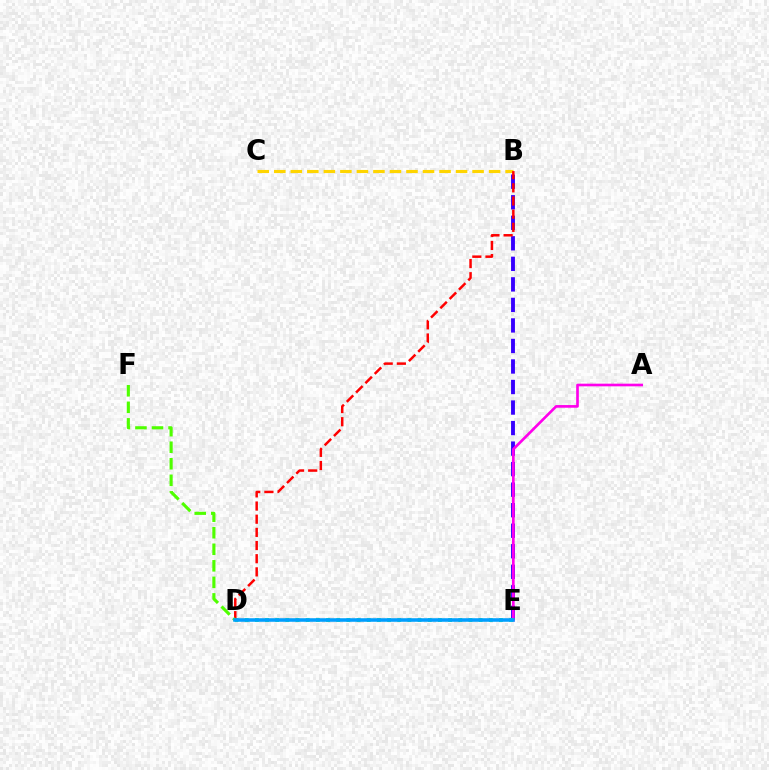{('B', 'E'): [{'color': '#3700ff', 'line_style': 'dashed', 'thickness': 2.79}], ('B', 'C'): [{'color': '#ffd500', 'line_style': 'dashed', 'thickness': 2.24}], ('A', 'E'): [{'color': '#ff00ed', 'line_style': 'solid', 'thickness': 1.91}], ('D', 'E'): [{'color': '#00ff86', 'line_style': 'dotted', 'thickness': 2.76}, {'color': '#009eff', 'line_style': 'solid', 'thickness': 2.56}], ('B', 'D'): [{'color': '#ff0000', 'line_style': 'dashed', 'thickness': 1.79}], ('D', 'F'): [{'color': '#4fff00', 'line_style': 'dashed', 'thickness': 2.25}]}